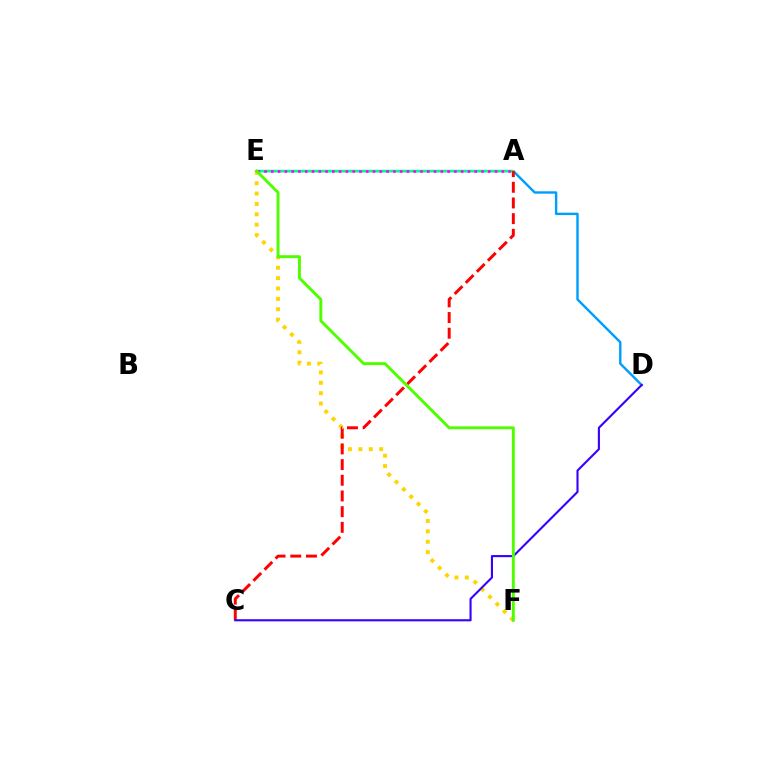{('D', 'E'): [{'color': '#009eff', 'line_style': 'solid', 'thickness': 1.74}], ('E', 'F'): [{'color': '#ffd500', 'line_style': 'dotted', 'thickness': 2.82}, {'color': '#4fff00', 'line_style': 'solid', 'thickness': 2.11}], ('A', 'E'): [{'color': '#00ff86', 'line_style': 'solid', 'thickness': 1.58}, {'color': '#ff00ed', 'line_style': 'dotted', 'thickness': 1.84}], ('A', 'C'): [{'color': '#ff0000', 'line_style': 'dashed', 'thickness': 2.13}], ('C', 'D'): [{'color': '#3700ff', 'line_style': 'solid', 'thickness': 1.52}]}